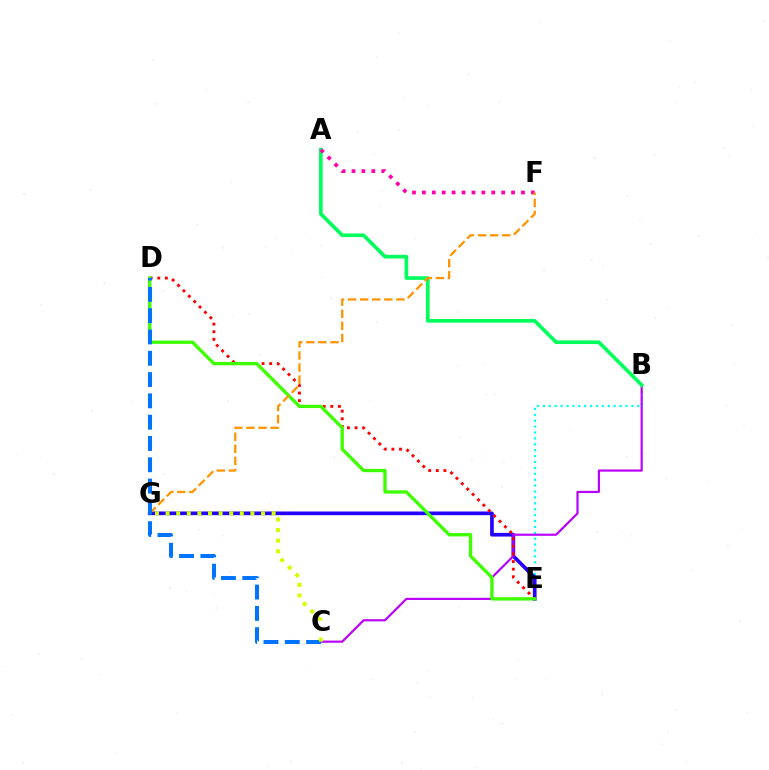{('B', 'E'): [{'color': '#00fff6', 'line_style': 'dotted', 'thickness': 1.6}], ('E', 'G'): [{'color': '#2500ff', 'line_style': 'solid', 'thickness': 2.65}], ('B', 'C'): [{'color': '#b900ff', 'line_style': 'solid', 'thickness': 1.57}], ('A', 'B'): [{'color': '#00ff5c', 'line_style': 'solid', 'thickness': 2.63}], ('D', 'E'): [{'color': '#ff0000', 'line_style': 'dotted', 'thickness': 2.07}, {'color': '#3dff00', 'line_style': 'solid', 'thickness': 2.38}], ('A', 'F'): [{'color': '#ff00ac', 'line_style': 'dotted', 'thickness': 2.69}], ('F', 'G'): [{'color': '#ff9400', 'line_style': 'dashed', 'thickness': 1.64}], ('C', 'D'): [{'color': '#0074ff', 'line_style': 'dashed', 'thickness': 2.89}], ('C', 'G'): [{'color': '#d1ff00', 'line_style': 'dotted', 'thickness': 2.88}]}